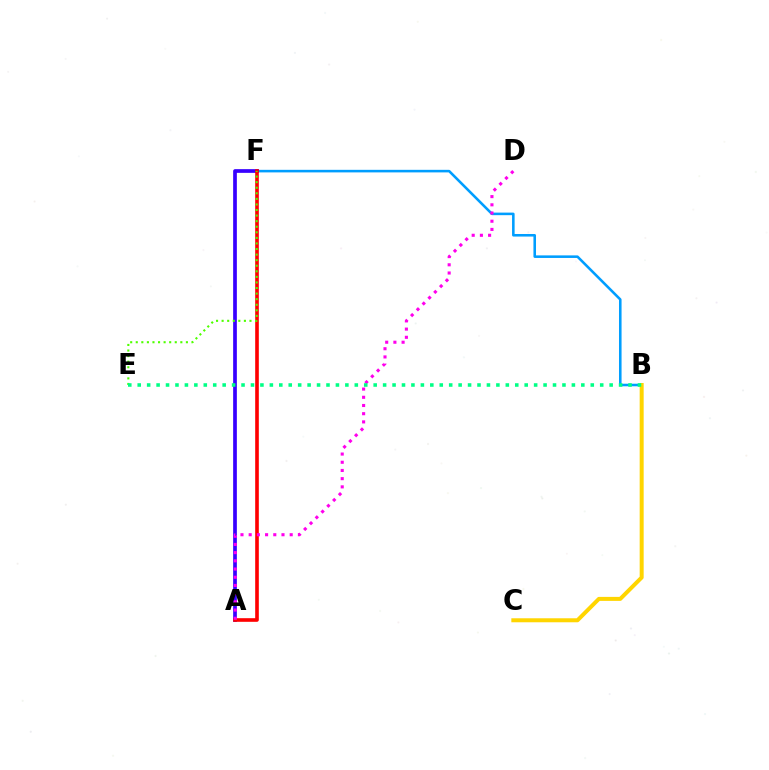{('B', 'F'): [{'color': '#009eff', 'line_style': 'solid', 'thickness': 1.85}], ('A', 'F'): [{'color': '#3700ff', 'line_style': 'solid', 'thickness': 2.66}, {'color': '#ff0000', 'line_style': 'solid', 'thickness': 2.61}], ('B', 'C'): [{'color': '#ffd500', 'line_style': 'solid', 'thickness': 2.88}], ('E', 'F'): [{'color': '#4fff00', 'line_style': 'dotted', 'thickness': 1.51}], ('A', 'D'): [{'color': '#ff00ed', 'line_style': 'dotted', 'thickness': 2.23}], ('B', 'E'): [{'color': '#00ff86', 'line_style': 'dotted', 'thickness': 2.56}]}